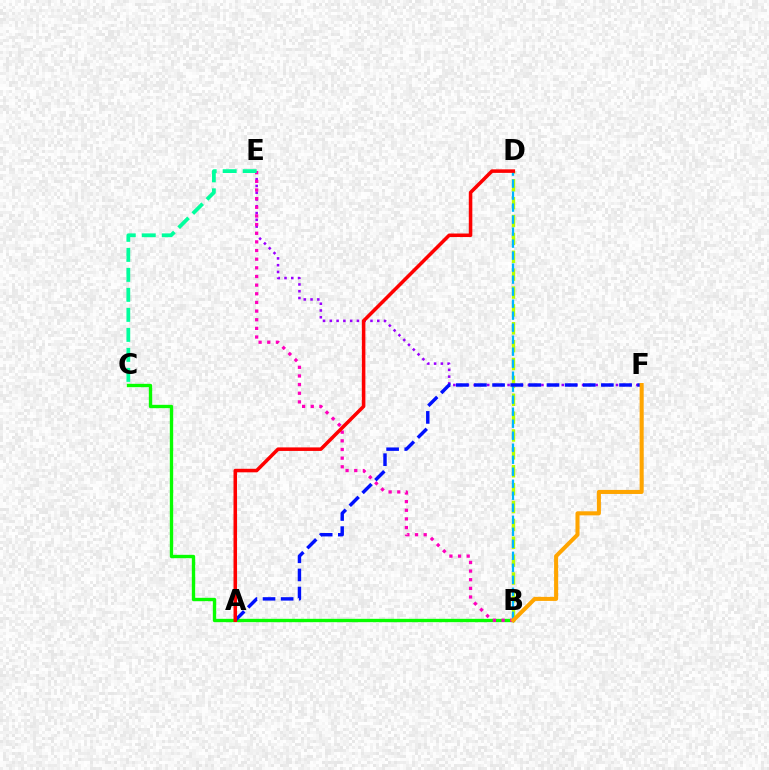{('B', 'C'): [{'color': '#08ff00', 'line_style': 'solid', 'thickness': 2.41}], ('E', 'F'): [{'color': '#9b00ff', 'line_style': 'dotted', 'thickness': 1.84}], ('B', 'D'): [{'color': '#b3ff00', 'line_style': 'dashed', 'thickness': 2.43}, {'color': '#00b5ff', 'line_style': 'dashed', 'thickness': 1.63}], ('B', 'E'): [{'color': '#ff00bd', 'line_style': 'dotted', 'thickness': 2.35}], ('C', 'E'): [{'color': '#00ff9d', 'line_style': 'dashed', 'thickness': 2.72}], ('A', 'F'): [{'color': '#0010ff', 'line_style': 'dashed', 'thickness': 2.46}], ('A', 'D'): [{'color': '#ff0000', 'line_style': 'solid', 'thickness': 2.54}], ('B', 'F'): [{'color': '#ffa500', 'line_style': 'solid', 'thickness': 2.92}]}